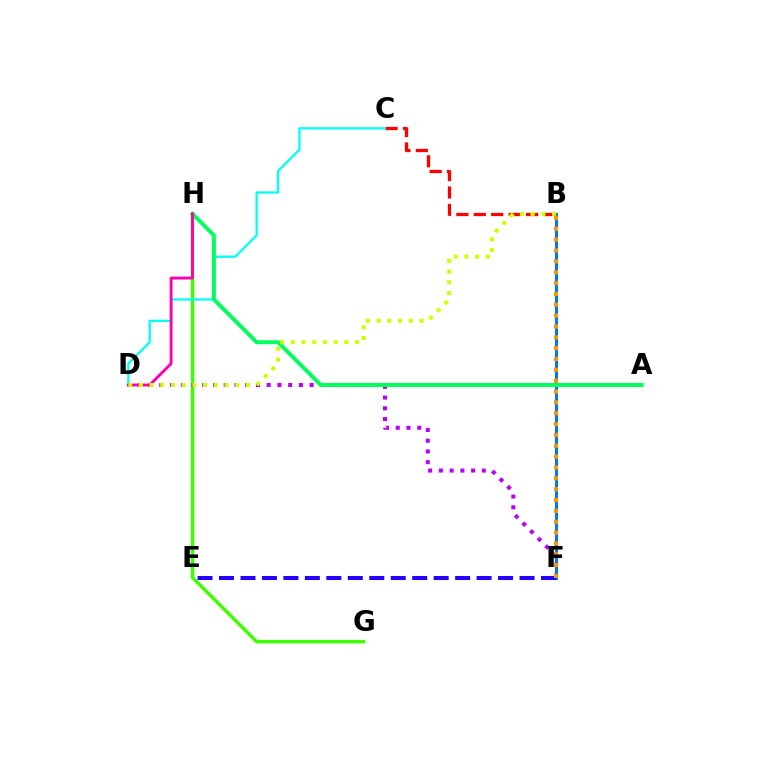{('G', 'H'): [{'color': '#3dff00', 'line_style': 'solid', 'thickness': 2.49}], ('B', 'C'): [{'color': '#ff0000', 'line_style': 'dashed', 'thickness': 2.37}], ('C', 'D'): [{'color': '#00fff6', 'line_style': 'solid', 'thickness': 1.62}], ('D', 'F'): [{'color': '#b900ff', 'line_style': 'dotted', 'thickness': 2.92}], ('B', 'F'): [{'color': '#0074ff', 'line_style': 'solid', 'thickness': 2.14}, {'color': '#ff9400', 'line_style': 'dotted', 'thickness': 2.95}], ('A', 'H'): [{'color': '#00ff5c', 'line_style': 'solid', 'thickness': 2.84}], ('D', 'H'): [{'color': '#ff00ac', 'line_style': 'solid', 'thickness': 2.07}], ('E', 'F'): [{'color': '#2500ff', 'line_style': 'dashed', 'thickness': 2.92}], ('B', 'D'): [{'color': '#d1ff00', 'line_style': 'dotted', 'thickness': 2.91}]}